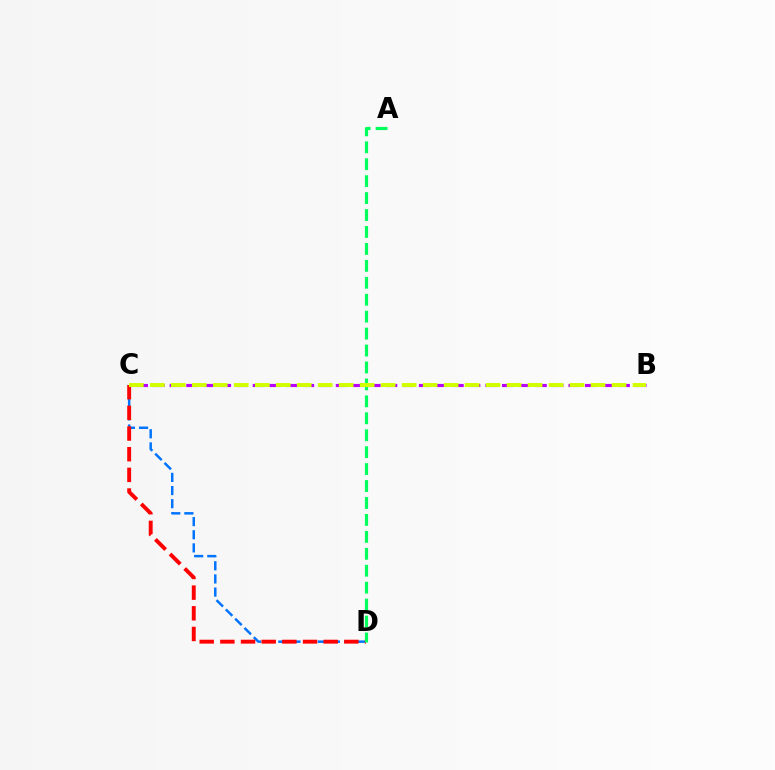{('C', 'D'): [{'color': '#0074ff', 'line_style': 'dashed', 'thickness': 1.79}, {'color': '#ff0000', 'line_style': 'dashed', 'thickness': 2.81}], ('A', 'D'): [{'color': '#00ff5c', 'line_style': 'dashed', 'thickness': 2.3}], ('B', 'C'): [{'color': '#b900ff', 'line_style': 'dashed', 'thickness': 2.26}, {'color': '#d1ff00', 'line_style': 'dashed', 'thickness': 2.85}]}